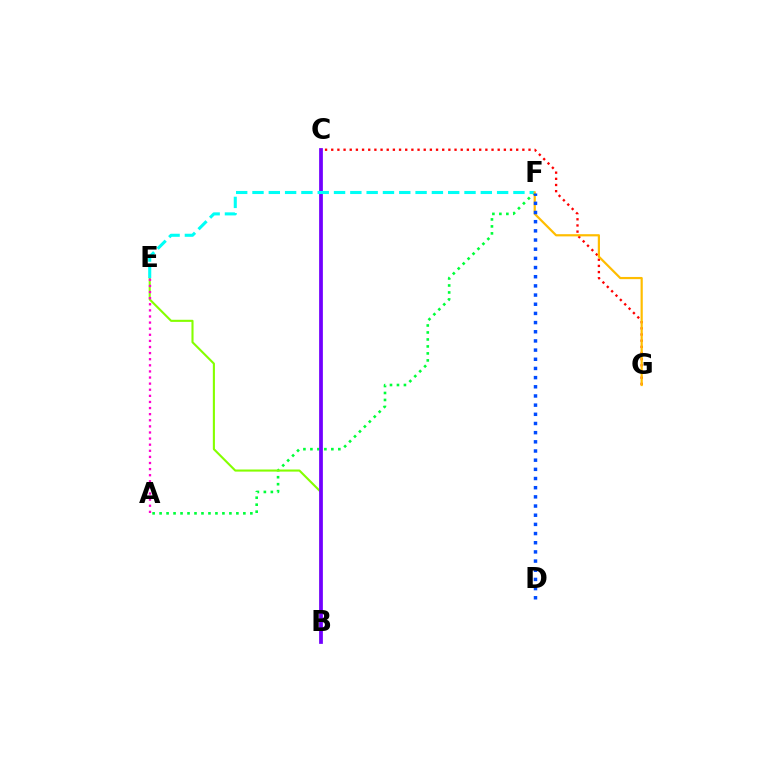{('A', 'F'): [{'color': '#00ff39', 'line_style': 'dotted', 'thickness': 1.9}], ('B', 'E'): [{'color': '#84ff00', 'line_style': 'solid', 'thickness': 1.51}], ('B', 'C'): [{'color': '#7200ff', 'line_style': 'solid', 'thickness': 2.7}], ('C', 'G'): [{'color': '#ff0000', 'line_style': 'dotted', 'thickness': 1.68}], ('E', 'F'): [{'color': '#00fff6', 'line_style': 'dashed', 'thickness': 2.22}], ('F', 'G'): [{'color': '#ffbd00', 'line_style': 'solid', 'thickness': 1.59}], ('A', 'E'): [{'color': '#ff00cf', 'line_style': 'dotted', 'thickness': 1.66}], ('D', 'F'): [{'color': '#004bff', 'line_style': 'dotted', 'thickness': 2.49}]}